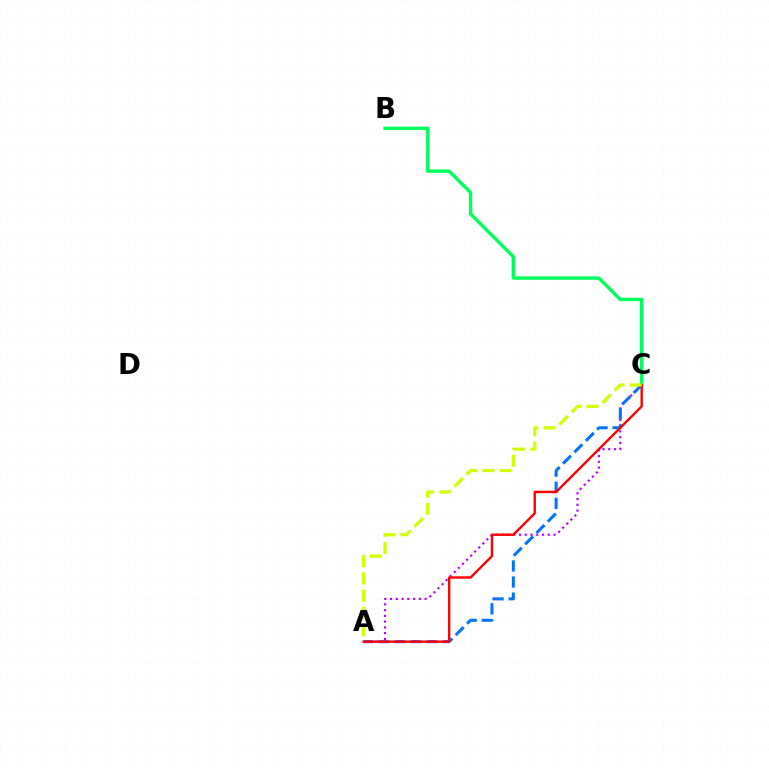{('A', 'C'): [{'color': '#b900ff', 'line_style': 'dotted', 'thickness': 1.57}, {'color': '#0074ff', 'line_style': 'dashed', 'thickness': 2.18}, {'color': '#ff0000', 'line_style': 'solid', 'thickness': 1.73}, {'color': '#d1ff00', 'line_style': 'dashed', 'thickness': 2.35}], ('B', 'C'): [{'color': '#00ff5c', 'line_style': 'solid', 'thickness': 2.46}]}